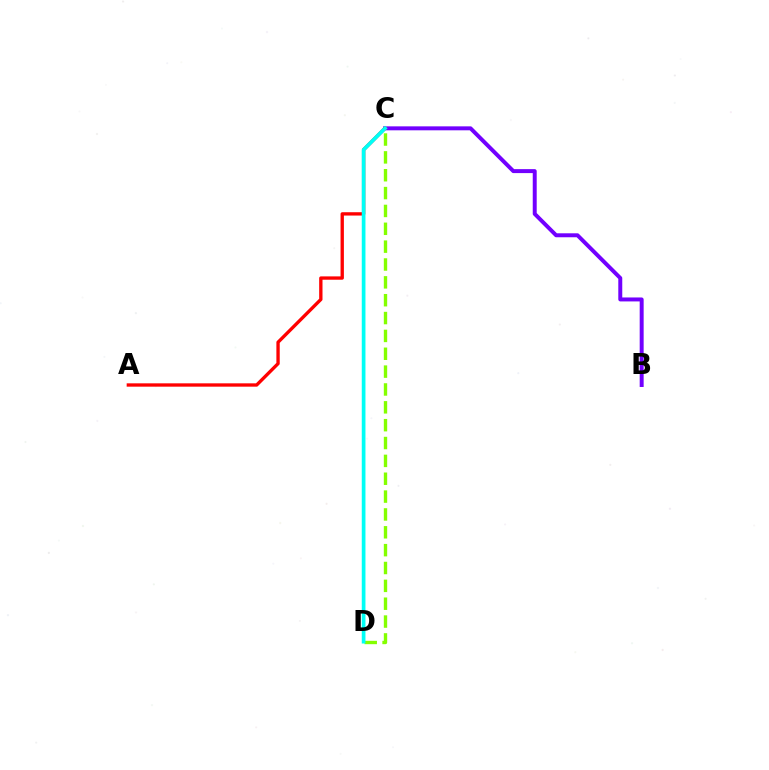{('C', 'D'): [{'color': '#84ff00', 'line_style': 'dashed', 'thickness': 2.43}, {'color': '#00fff6', 'line_style': 'solid', 'thickness': 2.66}], ('B', 'C'): [{'color': '#7200ff', 'line_style': 'solid', 'thickness': 2.85}], ('A', 'C'): [{'color': '#ff0000', 'line_style': 'solid', 'thickness': 2.4}]}